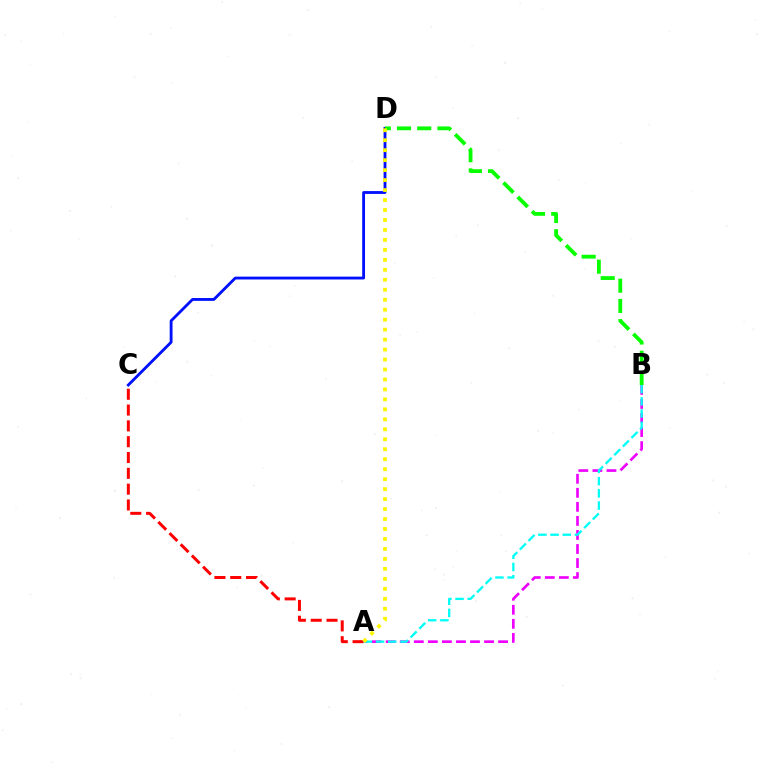{('A', 'B'): [{'color': '#ee00ff', 'line_style': 'dashed', 'thickness': 1.91}, {'color': '#00fff6', 'line_style': 'dashed', 'thickness': 1.66}], ('C', 'D'): [{'color': '#0010ff', 'line_style': 'solid', 'thickness': 2.04}], ('B', 'D'): [{'color': '#08ff00', 'line_style': 'dashed', 'thickness': 2.75}], ('A', 'C'): [{'color': '#ff0000', 'line_style': 'dashed', 'thickness': 2.15}], ('A', 'D'): [{'color': '#fcf500', 'line_style': 'dotted', 'thickness': 2.71}]}